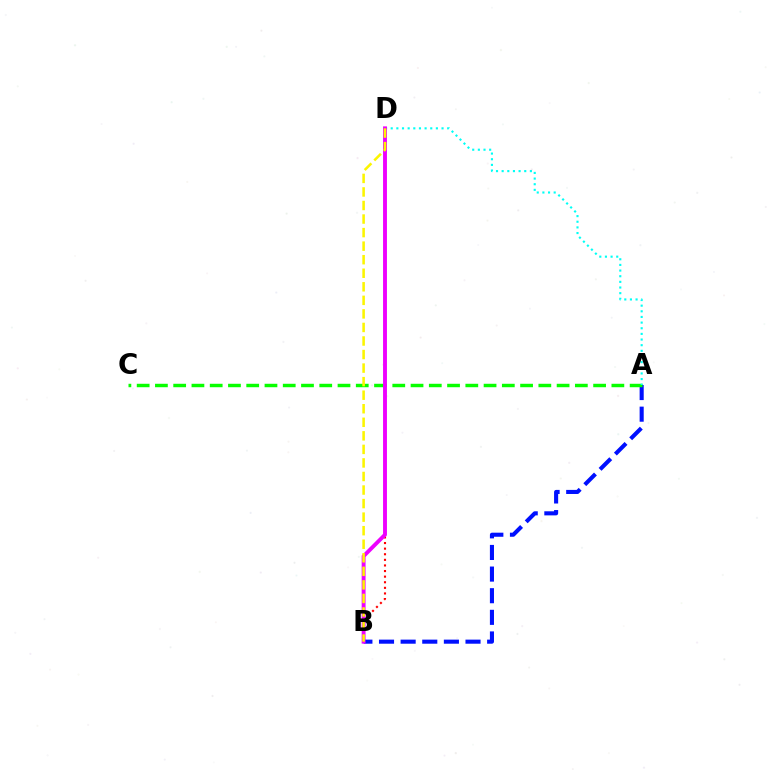{('A', 'B'): [{'color': '#0010ff', 'line_style': 'dashed', 'thickness': 2.94}], ('A', 'C'): [{'color': '#08ff00', 'line_style': 'dashed', 'thickness': 2.48}], ('A', 'D'): [{'color': '#00fff6', 'line_style': 'dotted', 'thickness': 1.53}], ('B', 'D'): [{'color': '#ff0000', 'line_style': 'dotted', 'thickness': 1.52}, {'color': '#ee00ff', 'line_style': 'solid', 'thickness': 2.8}, {'color': '#fcf500', 'line_style': 'dashed', 'thickness': 1.84}]}